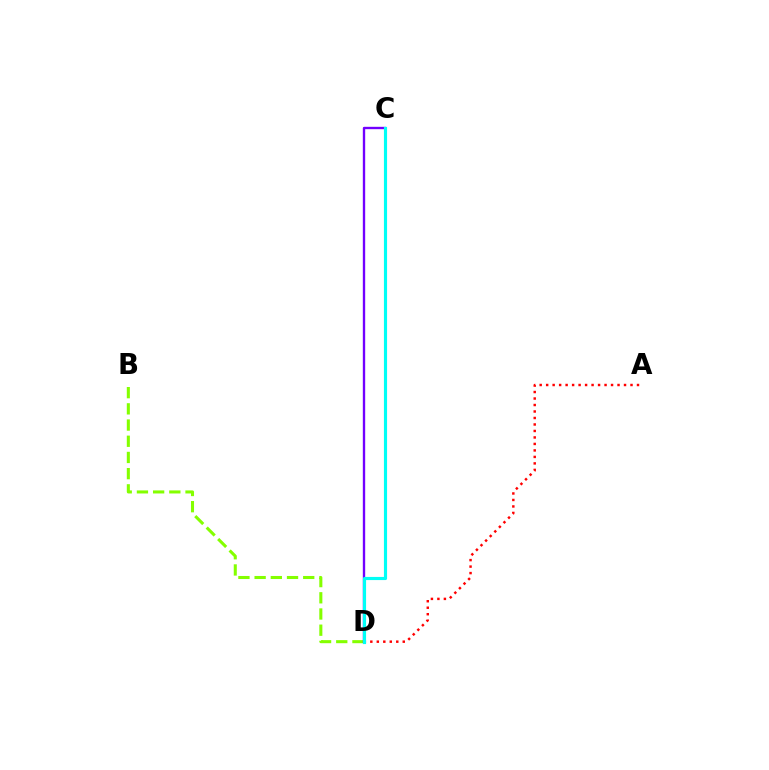{('B', 'D'): [{'color': '#84ff00', 'line_style': 'dashed', 'thickness': 2.2}], ('C', 'D'): [{'color': '#7200ff', 'line_style': 'solid', 'thickness': 1.7}, {'color': '#00fff6', 'line_style': 'solid', 'thickness': 2.26}], ('A', 'D'): [{'color': '#ff0000', 'line_style': 'dotted', 'thickness': 1.76}]}